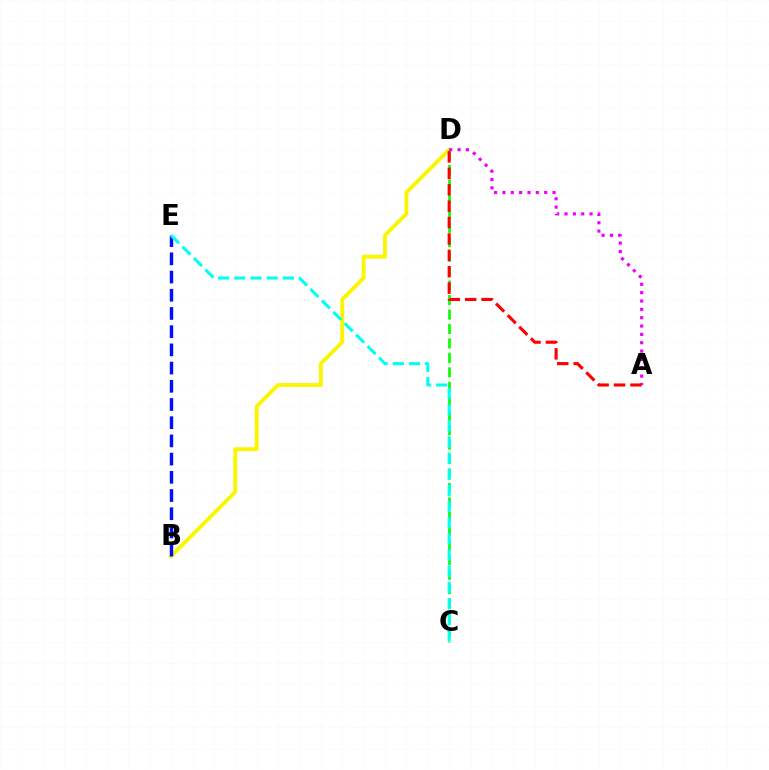{('B', 'D'): [{'color': '#fcf500', 'line_style': 'solid', 'thickness': 2.79}], ('C', 'D'): [{'color': '#08ff00', 'line_style': 'dashed', 'thickness': 1.96}], ('A', 'D'): [{'color': '#ee00ff', 'line_style': 'dotted', 'thickness': 2.27}, {'color': '#ff0000', 'line_style': 'dashed', 'thickness': 2.23}], ('B', 'E'): [{'color': '#0010ff', 'line_style': 'dashed', 'thickness': 2.47}], ('C', 'E'): [{'color': '#00fff6', 'line_style': 'dashed', 'thickness': 2.2}]}